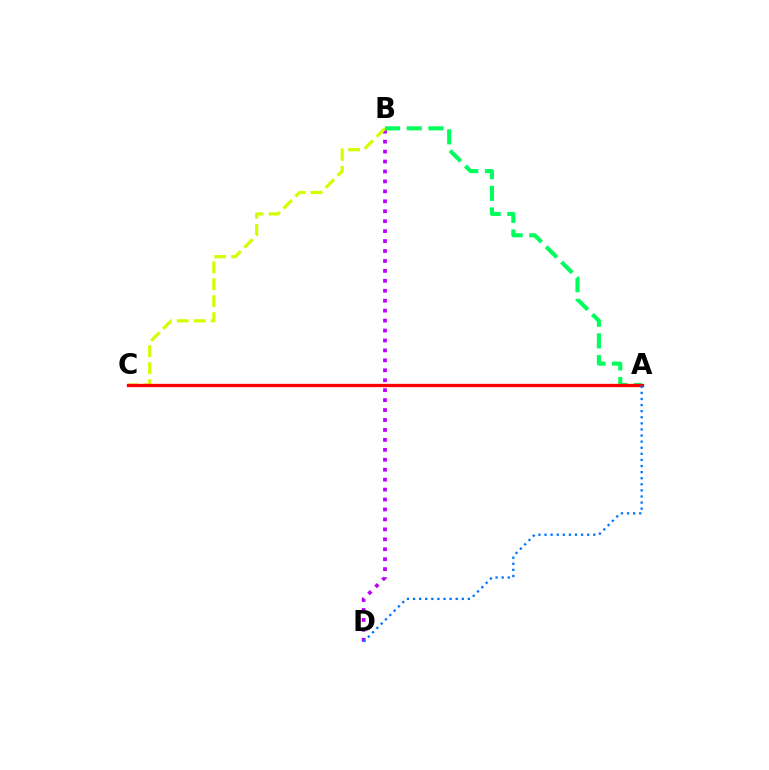{('B', 'D'): [{'color': '#b900ff', 'line_style': 'dotted', 'thickness': 2.7}], ('B', 'C'): [{'color': '#d1ff00', 'line_style': 'dashed', 'thickness': 2.3}], ('A', 'B'): [{'color': '#00ff5c', 'line_style': 'dashed', 'thickness': 2.95}], ('A', 'C'): [{'color': '#ff0000', 'line_style': 'solid', 'thickness': 2.37}], ('A', 'D'): [{'color': '#0074ff', 'line_style': 'dotted', 'thickness': 1.66}]}